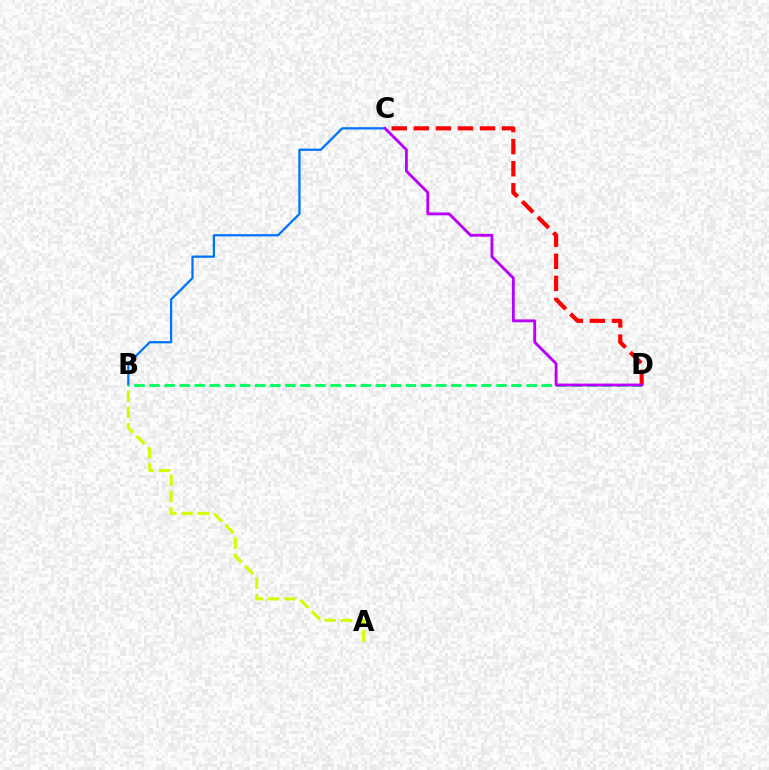{('B', 'C'): [{'color': '#0074ff', 'line_style': 'solid', 'thickness': 1.64}], ('A', 'B'): [{'color': '#d1ff00', 'line_style': 'dashed', 'thickness': 2.22}], ('B', 'D'): [{'color': '#00ff5c', 'line_style': 'dashed', 'thickness': 2.05}], ('C', 'D'): [{'color': '#ff0000', 'line_style': 'dashed', 'thickness': 3.0}, {'color': '#b900ff', 'line_style': 'solid', 'thickness': 2.05}]}